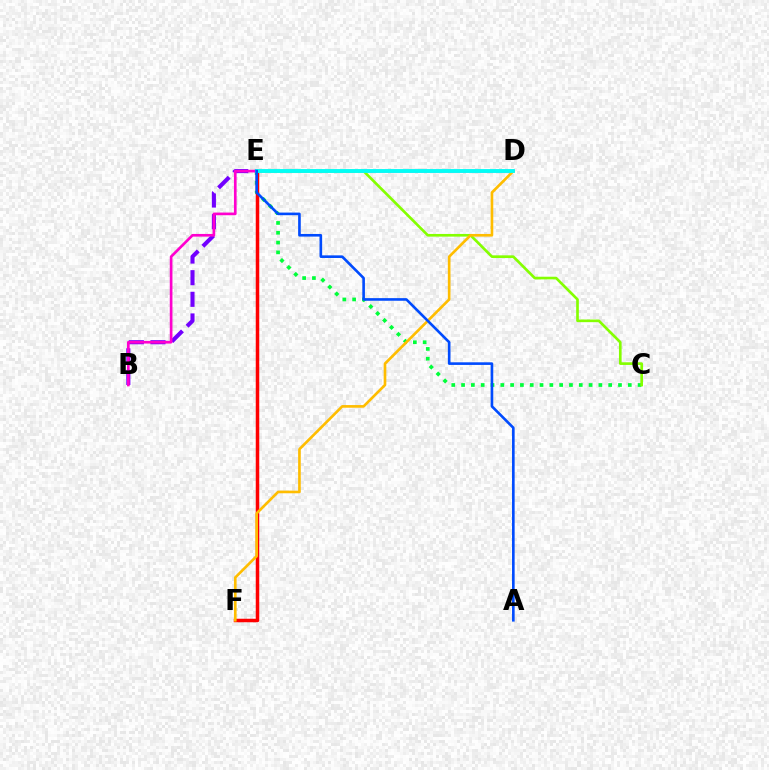{('C', 'E'): [{'color': '#00ff39', 'line_style': 'dotted', 'thickness': 2.66}, {'color': '#84ff00', 'line_style': 'solid', 'thickness': 1.92}], ('E', 'F'): [{'color': '#ff0000', 'line_style': 'solid', 'thickness': 2.52}], ('B', 'E'): [{'color': '#7200ff', 'line_style': 'dashed', 'thickness': 2.94}], ('B', 'D'): [{'color': '#ff00cf', 'line_style': 'solid', 'thickness': 1.92}], ('D', 'F'): [{'color': '#ffbd00', 'line_style': 'solid', 'thickness': 1.91}], ('D', 'E'): [{'color': '#00fff6', 'line_style': 'solid', 'thickness': 2.76}], ('A', 'E'): [{'color': '#004bff', 'line_style': 'solid', 'thickness': 1.89}]}